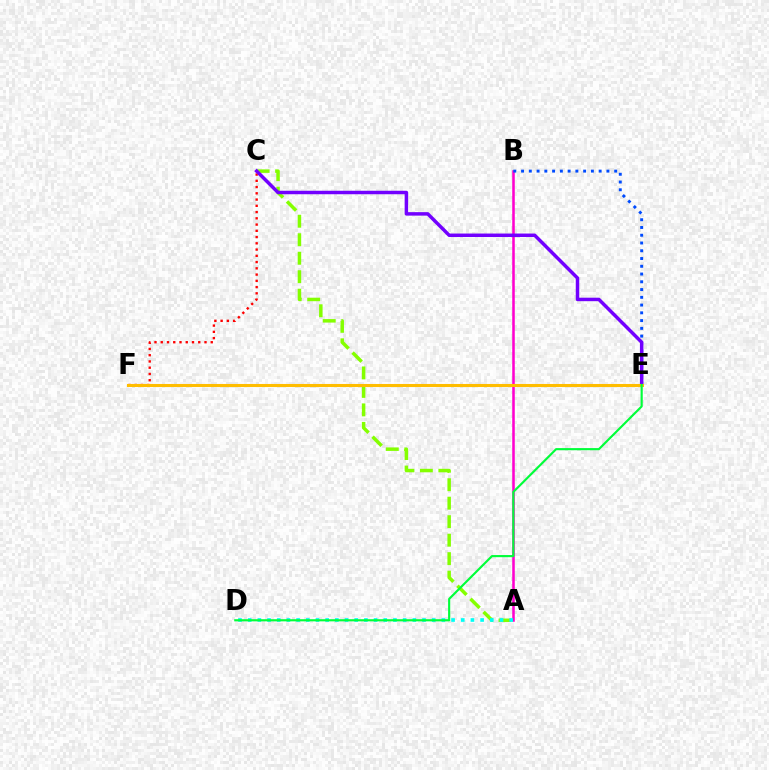{('A', 'B'): [{'color': '#ff00cf', 'line_style': 'solid', 'thickness': 1.83}], ('B', 'E'): [{'color': '#004bff', 'line_style': 'dotted', 'thickness': 2.11}], ('A', 'C'): [{'color': '#84ff00', 'line_style': 'dashed', 'thickness': 2.51}], ('A', 'D'): [{'color': '#00fff6', 'line_style': 'dotted', 'thickness': 2.63}], ('C', 'F'): [{'color': '#ff0000', 'line_style': 'dotted', 'thickness': 1.7}], ('C', 'E'): [{'color': '#7200ff', 'line_style': 'solid', 'thickness': 2.5}], ('E', 'F'): [{'color': '#ffbd00', 'line_style': 'solid', 'thickness': 2.21}], ('D', 'E'): [{'color': '#00ff39', 'line_style': 'solid', 'thickness': 1.54}]}